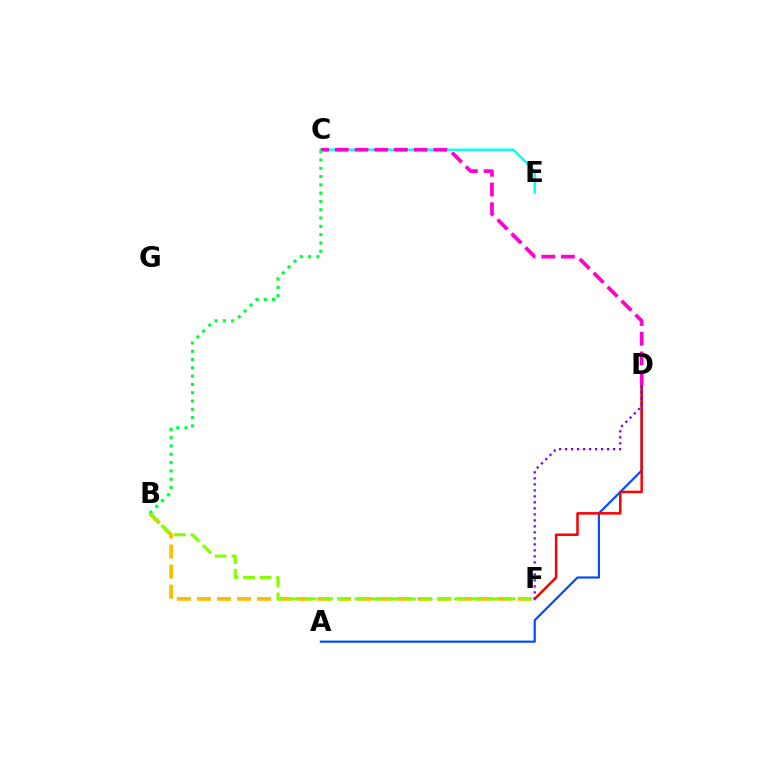{('A', 'D'): [{'color': '#004bff', 'line_style': 'solid', 'thickness': 1.56}], ('B', 'F'): [{'color': '#ffbd00', 'line_style': 'dashed', 'thickness': 2.72}, {'color': '#84ff00', 'line_style': 'dashed', 'thickness': 2.25}], ('C', 'E'): [{'color': '#00fff6', 'line_style': 'solid', 'thickness': 1.72}], ('D', 'F'): [{'color': '#ff0000', 'line_style': 'solid', 'thickness': 1.81}, {'color': '#7200ff', 'line_style': 'dotted', 'thickness': 1.63}], ('C', 'D'): [{'color': '#ff00cf', 'line_style': 'dashed', 'thickness': 2.68}], ('B', 'C'): [{'color': '#00ff39', 'line_style': 'dotted', 'thickness': 2.25}]}